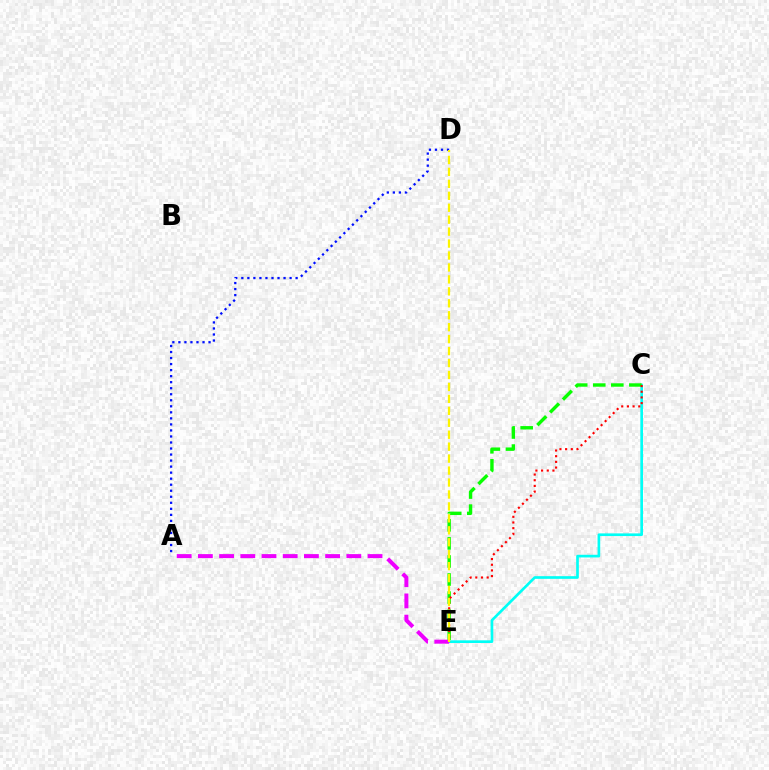{('C', 'E'): [{'color': '#00fff6', 'line_style': 'solid', 'thickness': 1.92}, {'color': '#08ff00', 'line_style': 'dashed', 'thickness': 2.45}, {'color': '#ff0000', 'line_style': 'dotted', 'thickness': 1.54}], ('A', 'D'): [{'color': '#0010ff', 'line_style': 'dotted', 'thickness': 1.64}], ('A', 'E'): [{'color': '#ee00ff', 'line_style': 'dashed', 'thickness': 2.88}], ('D', 'E'): [{'color': '#fcf500', 'line_style': 'dashed', 'thickness': 1.62}]}